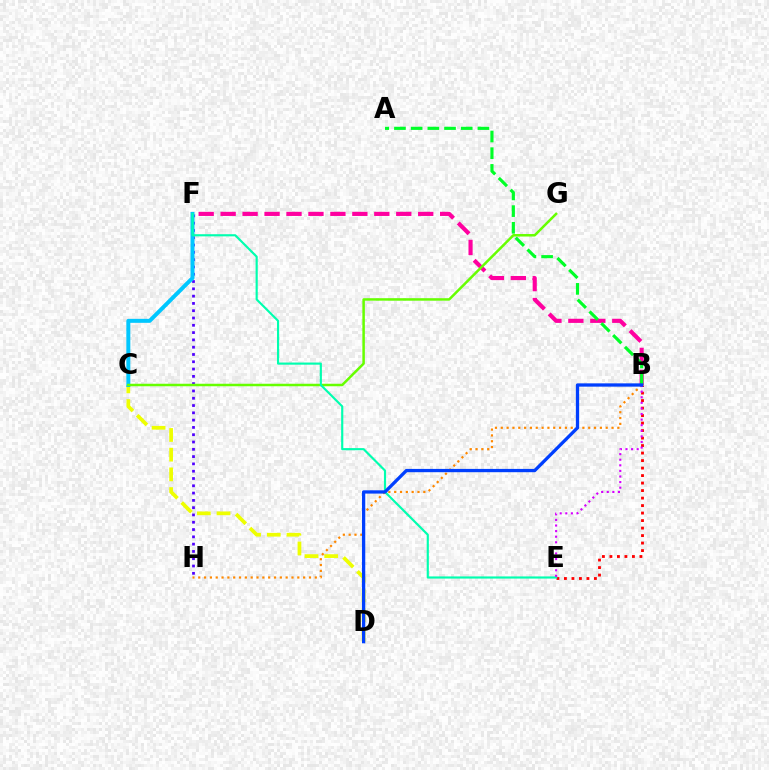{('C', 'D'): [{'color': '#eeff00', 'line_style': 'dashed', 'thickness': 2.68}], ('B', 'E'): [{'color': '#ff0000', 'line_style': 'dotted', 'thickness': 2.04}, {'color': '#d600ff', 'line_style': 'dotted', 'thickness': 1.52}], ('F', 'H'): [{'color': '#4f00ff', 'line_style': 'dotted', 'thickness': 1.98}], ('B', 'H'): [{'color': '#ff8800', 'line_style': 'dotted', 'thickness': 1.58}], ('B', 'F'): [{'color': '#ff00a0', 'line_style': 'dashed', 'thickness': 2.98}], ('A', 'B'): [{'color': '#00ff27', 'line_style': 'dashed', 'thickness': 2.27}], ('C', 'F'): [{'color': '#00c7ff', 'line_style': 'solid', 'thickness': 2.87}], ('C', 'G'): [{'color': '#66ff00', 'line_style': 'solid', 'thickness': 1.8}], ('E', 'F'): [{'color': '#00ffaf', 'line_style': 'solid', 'thickness': 1.55}], ('B', 'D'): [{'color': '#003fff', 'line_style': 'solid', 'thickness': 2.37}]}